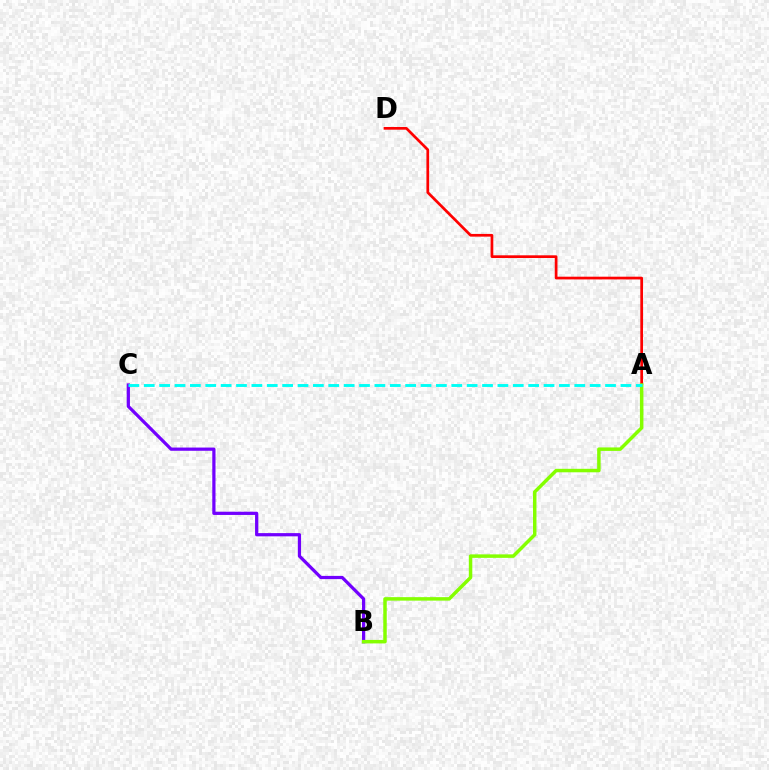{('B', 'C'): [{'color': '#7200ff', 'line_style': 'solid', 'thickness': 2.32}], ('A', 'D'): [{'color': '#ff0000', 'line_style': 'solid', 'thickness': 1.95}], ('A', 'B'): [{'color': '#84ff00', 'line_style': 'solid', 'thickness': 2.51}], ('A', 'C'): [{'color': '#00fff6', 'line_style': 'dashed', 'thickness': 2.09}]}